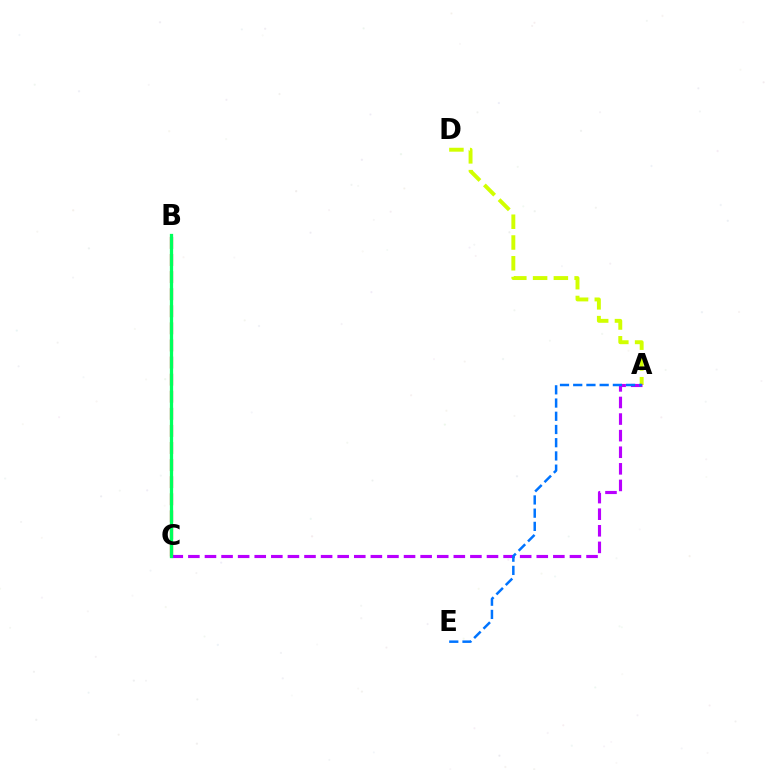{('A', 'D'): [{'color': '#d1ff00', 'line_style': 'dashed', 'thickness': 2.82}], ('A', 'C'): [{'color': '#b900ff', 'line_style': 'dashed', 'thickness': 2.25}], ('B', 'C'): [{'color': '#ff0000', 'line_style': 'dashed', 'thickness': 2.32}, {'color': '#00ff5c', 'line_style': 'solid', 'thickness': 2.35}], ('A', 'E'): [{'color': '#0074ff', 'line_style': 'dashed', 'thickness': 1.8}]}